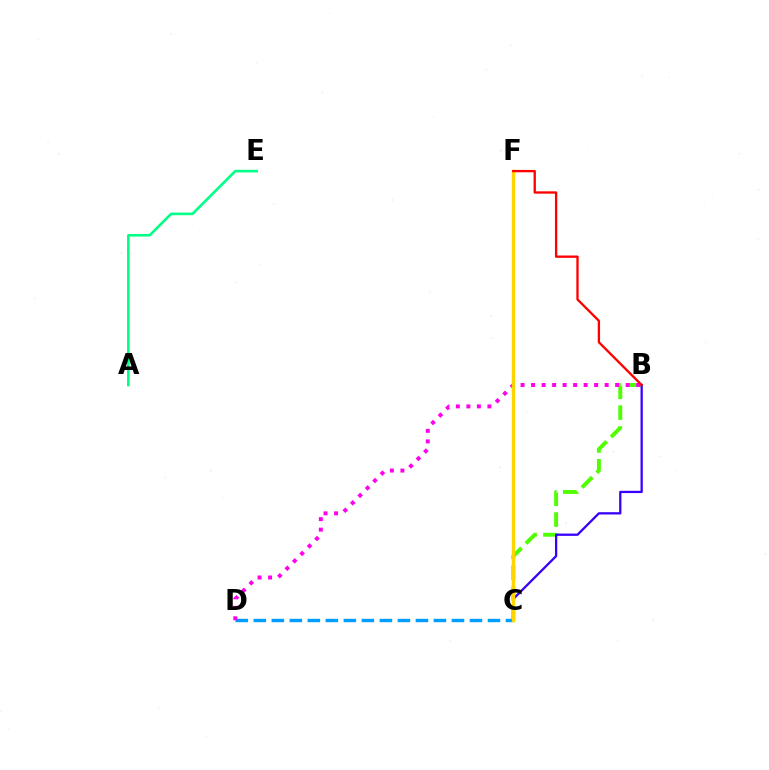{('B', 'C'): [{'color': '#4fff00', 'line_style': 'dashed', 'thickness': 2.83}, {'color': '#3700ff', 'line_style': 'solid', 'thickness': 1.65}], ('C', 'D'): [{'color': '#009eff', 'line_style': 'dashed', 'thickness': 2.45}], ('A', 'E'): [{'color': '#00ff86', 'line_style': 'solid', 'thickness': 1.88}], ('B', 'D'): [{'color': '#ff00ed', 'line_style': 'dotted', 'thickness': 2.86}], ('C', 'F'): [{'color': '#ffd500', 'line_style': 'solid', 'thickness': 2.48}], ('B', 'F'): [{'color': '#ff0000', 'line_style': 'solid', 'thickness': 1.68}]}